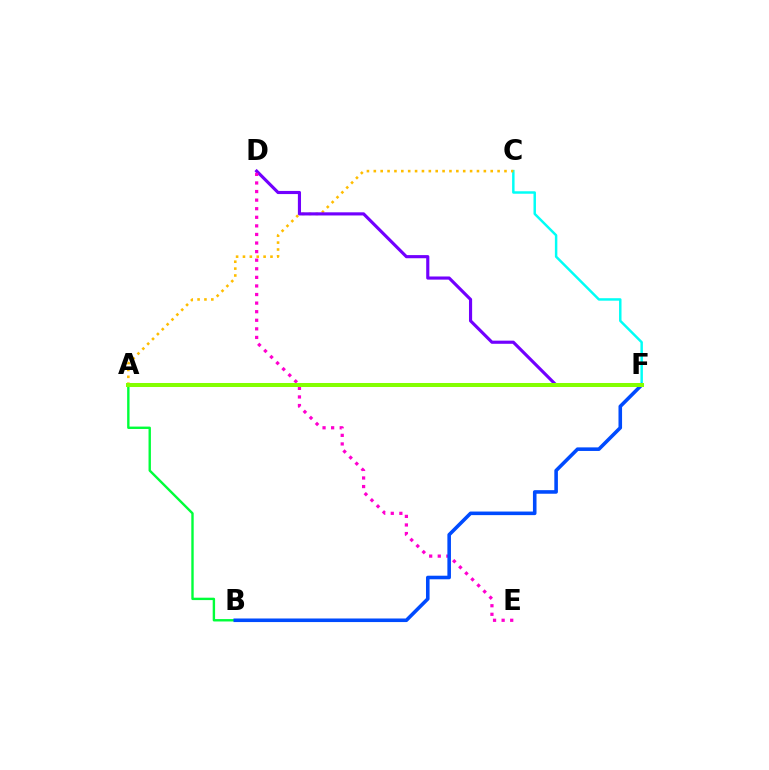{('C', 'F'): [{'color': '#00fff6', 'line_style': 'solid', 'thickness': 1.78}], ('A', 'C'): [{'color': '#ffbd00', 'line_style': 'dotted', 'thickness': 1.87}], ('D', 'F'): [{'color': '#7200ff', 'line_style': 'solid', 'thickness': 2.26}], ('A', 'F'): [{'color': '#ff0000', 'line_style': 'dashed', 'thickness': 1.63}, {'color': '#84ff00', 'line_style': 'solid', 'thickness': 2.89}], ('D', 'E'): [{'color': '#ff00cf', 'line_style': 'dotted', 'thickness': 2.33}], ('A', 'B'): [{'color': '#00ff39', 'line_style': 'solid', 'thickness': 1.72}], ('B', 'F'): [{'color': '#004bff', 'line_style': 'solid', 'thickness': 2.58}]}